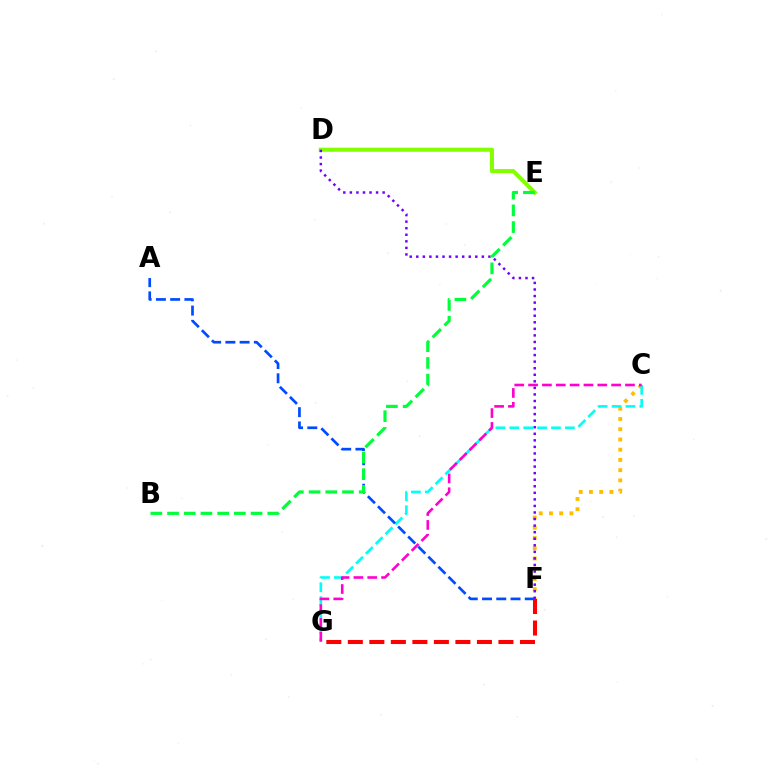{('C', 'F'): [{'color': '#ffbd00', 'line_style': 'dotted', 'thickness': 2.78}], ('D', 'E'): [{'color': '#84ff00', 'line_style': 'solid', 'thickness': 2.94}], ('C', 'G'): [{'color': '#00fff6', 'line_style': 'dashed', 'thickness': 1.89}, {'color': '#ff00cf', 'line_style': 'dashed', 'thickness': 1.88}], ('A', 'F'): [{'color': '#004bff', 'line_style': 'dashed', 'thickness': 1.94}], ('D', 'F'): [{'color': '#7200ff', 'line_style': 'dotted', 'thickness': 1.78}], ('B', 'E'): [{'color': '#00ff39', 'line_style': 'dashed', 'thickness': 2.27}], ('F', 'G'): [{'color': '#ff0000', 'line_style': 'dashed', 'thickness': 2.92}]}